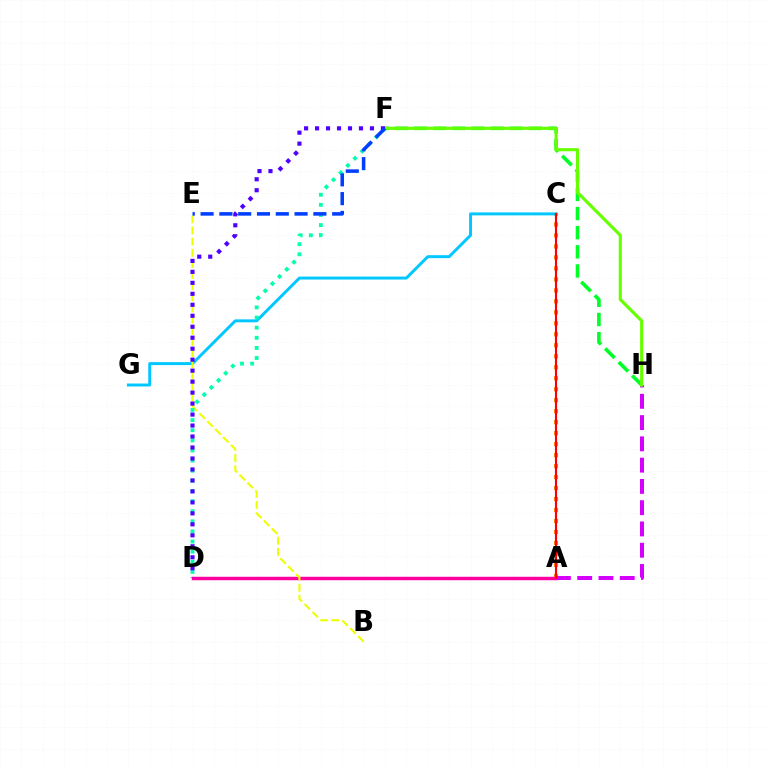{('A', 'C'): [{'color': '#ff8800', 'line_style': 'dotted', 'thickness': 2.98}, {'color': '#ff0000', 'line_style': 'solid', 'thickness': 1.55}], ('A', 'D'): [{'color': '#ff00a0', 'line_style': 'solid', 'thickness': 2.49}], ('C', 'G'): [{'color': '#00c7ff', 'line_style': 'solid', 'thickness': 2.12}], ('A', 'H'): [{'color': '#d600ff', 'line_style': 'dashed', 'thickness': 2.89}], ('F', 'H'): [{'color': '#00ff27', 'line_style': 'dashed', 'thickness': 2.6}, {'color': '#66ff00', 'line_style': 'solid', 'thickness': 2.25}], ('B', 'E'): [{'color': '#eeff00', 'line_style': 'dashed', 'thickness': 1.52}], ('D', 'F'): [{'color': '#00ffaf', 'line_style': 'dotted', 'thickness': 2.75}, {'color': '#4f00ff', 'line_style': 'dotted', 'thickness': 2.98}], ('E', 'F'): [{'color': '#003fff', 'line_style': 'dashed', 'thickness': 2.55}]}